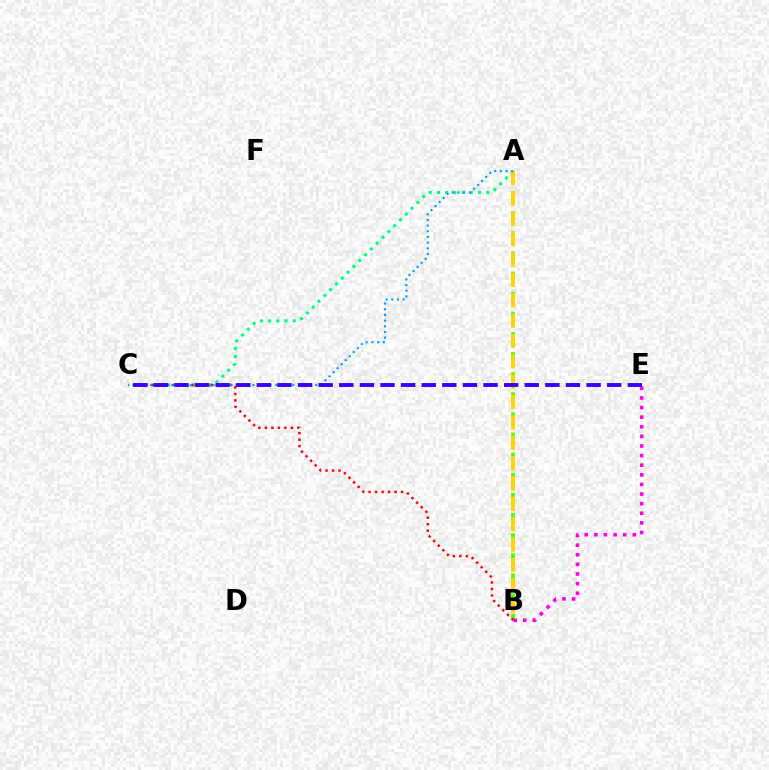{('A', 'B'): [{'color': '#4fff00', 'line_style': 'dashed', 'thickness': 2.73}, {'color': '#ffd500', 'line_style': 'dashed', 'thickness': 2.77}], ('A', 'C'): [{'color': '#00ff86', 'line_style': 'dotted', 'thickness': 2.23}, {'color': '#009eff', 'line_style': 'dotted', 'thickness': 1.55}], ('B', 'C'): [{'color': '#ff0000', 'line_style': 'dotted', 'thickness': 1.76}], ('B', 'E'): [{'color': '#ff00ed', 'line_style': 'dotted', 'thickness': 2.61}], ('C', 'E'): [{'color': '#3700ff', 'line_style': 'dashed', 'thickness': 2.8}]}